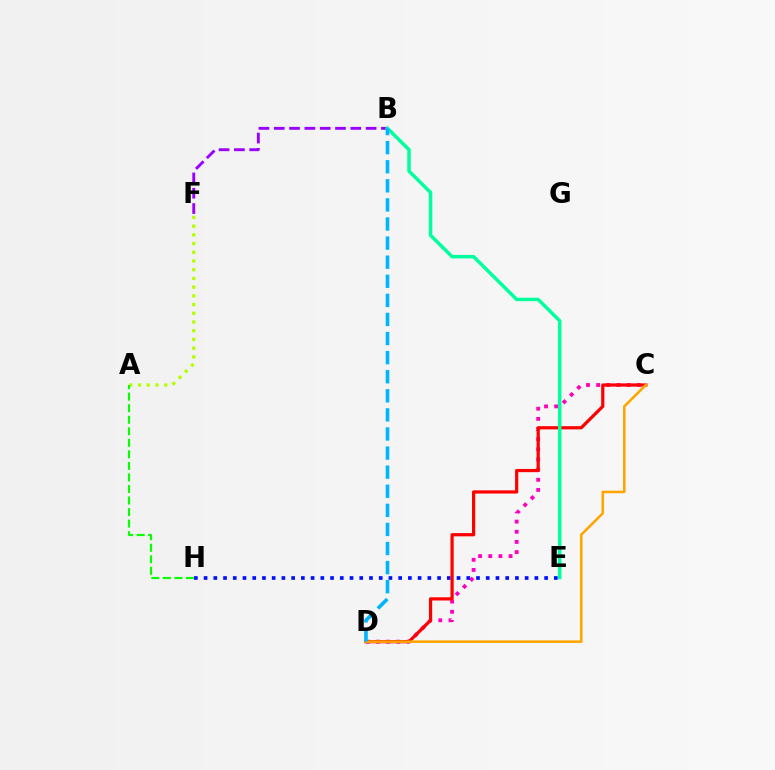{('C', 'D'): [{'color': '#ff00bd', 'line_style': 'dotted', 'thickness': 2.76}, {'color': '#ff0000', 'line_style': 'solid', 'thickness': 2.32}, {'color': '#ffa500', 'line_style': 'solid', 'thickness': 1.86}], ('E', 'H'): [{'color': '#0010ff', 'line_style': 'dotted', 'thickness': 2.64}], ('A', 'F'): [{'color': '#b3ff00', 'line_style': 'dotted', 'thickness': 2.37}], ('A', 'H'): [{'color': '#08ff00', 'line_style': 'dashed', 'thickness': 1.57}], ('B', 'F'): [{'color': '#9b00ff', 'line_style': 'dashed', 'thickness': 2.08}], ('B', 'E'): [{'color': '#00ff9d', 'line_style': 'solid', 'thickness': 2.51}], ('B', 'D'): [{'color': '#00b5ff', 'line_style': 'dashed', 'thickness': 2.59}]}